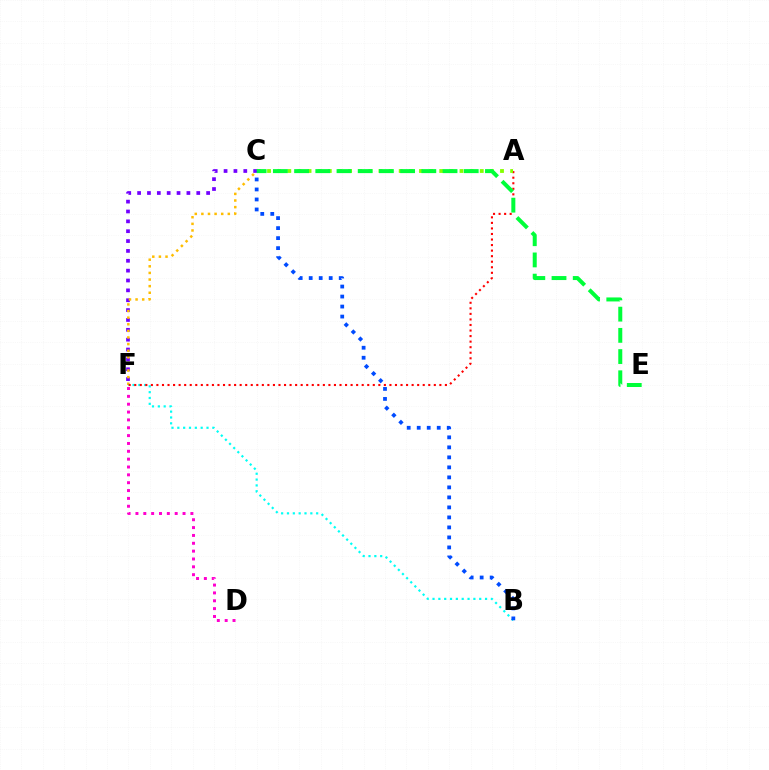{('C', 'F'): [{'color': '#7200ff', 'line_style': 'dotted', 'thickness': 2.68}, {'color': '#ffbd00', 'line_style': 'dotted', 'thickness': 1.8}], ('D', 'F'): [{'color': '#ff00cf', 'line_style': 'dotted', 'thickness': 2.13}], ('B', 'F'): [{'color': '#00fff6', 'line_style': 'dotted', 'thickness': 1.59}], ('A', 'F'): [{'color': '#ff0000', 'line_style': 'dotted', 'thickness': 1.51}], ('A', 'C'): [{'color': '#84ff00', 'line_style': 'dotted', 'thickness': 2.75}], ('C', 'E'): [{'color': '#00ff39', 'line_style': 'dashed', 'thickness': 2.88}], ('B', 'C'): [{'color': '#004bff', 'line_style': 'dotted', 'thickness': 2.72}]}